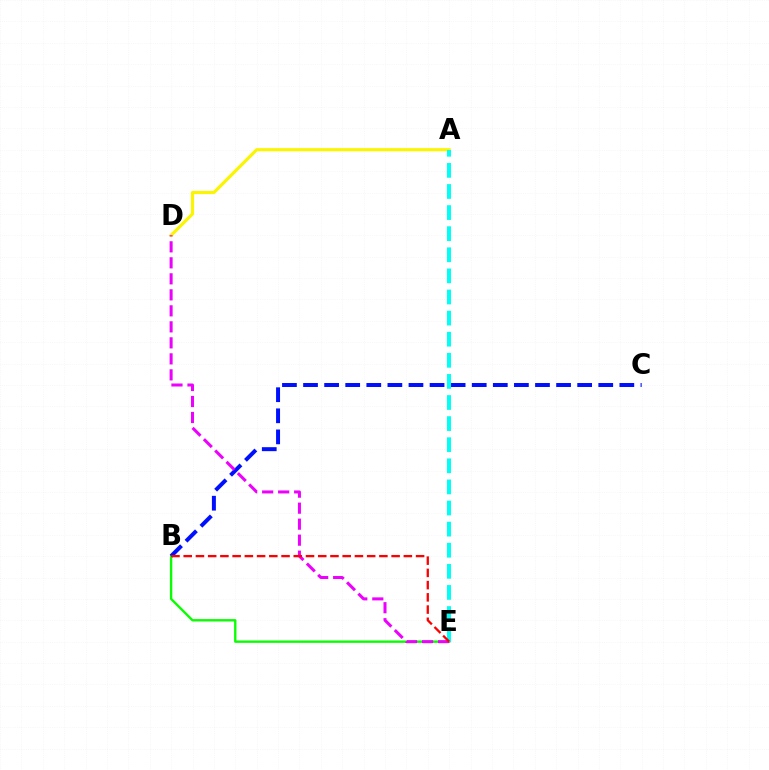{('B', 'E'): [{'color': '#08ff00', 'line_style': 'solid', 'thickness': 1.7}, {'color': '#ff0000', 'line_style': 'dashed', 'thickness': 1.66}], ('A', 'D'): [{'color': '#fcf500', 'line_style': 'solid', 'thickness': 2.25}], ('B', 'C'): [{'color': '#0010ff', 'line_style': 'dashed', 'thickness': 2.86}], ('A', 'E'): [{'color': '#00fff6', 'line_style': 'dashed', 'thickness': 2.87}], ('D', 'E'): [{'color': '#ee00ff', 'line_style': 'dashed', 'thickness': 2.17}]}